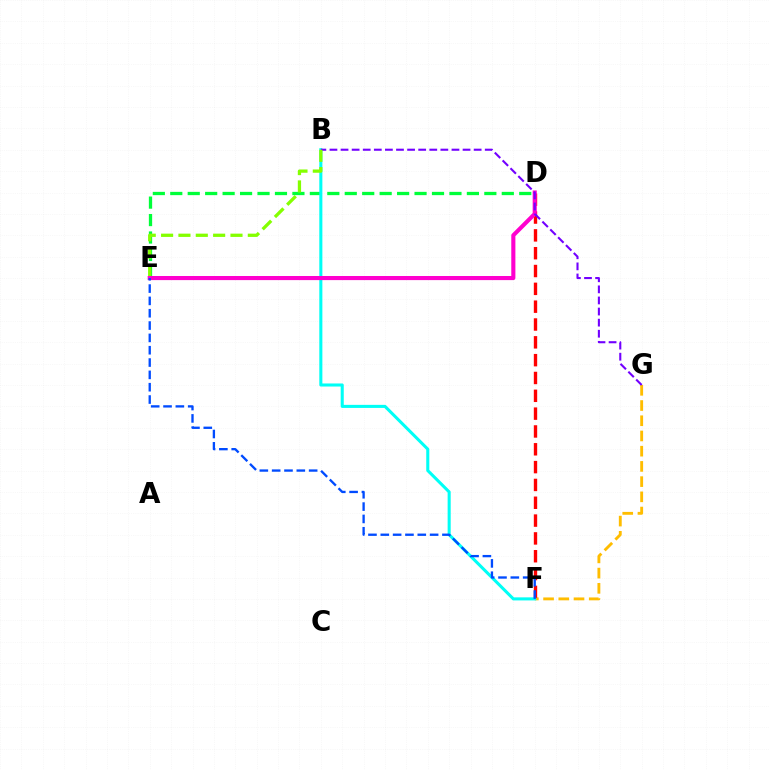{('D', 'E'): [{'color': '#00ff39', 'line_style': 'dashed', 'thickness': 2.37}, {'color': '#ff00cf', 'line_style': 'solid', 'thickness': 2.95}], ('F', 'G'): [{'color': '#ffbd00', 'line_style': 'dashed', 'thickness': 2.07}], ('D', 'F'): [{'color': '#ff0000', 'line_style': 'dashed', 'thickness': 2.42}], ('B', 'F'): [{'color': '#00fff6', 'line_style': 'solid', 'thickness': 2.21}], ('B', 'G'): [{'color': '#7200ff', 'line_style': 'dashed', 'thickness': 1.51}], ('E', 'F'): [{'color': '#004bff', 'line_style': 'dashed', 'thickness': 1.67}], ('B', 'E'): [{'color': '#84ff00', 'line_style': 'dashed', 'thickness': 2.36}]}